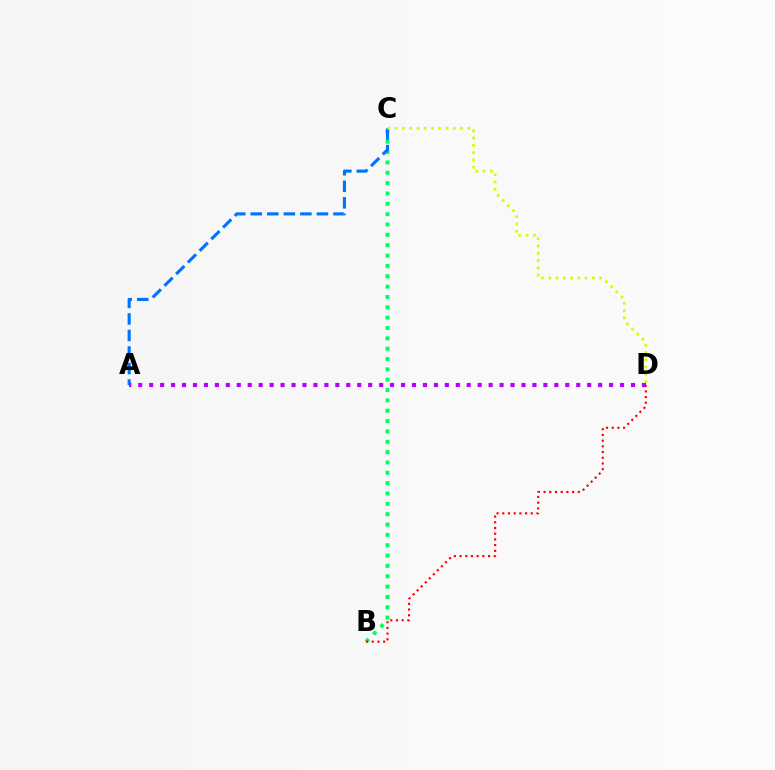{('B', 'C'): [{'color': '#00ff5c', 'line_style': 'dotted', 'thickness': 2.81}], ('A', 'C'): [{'color': '#0074ff', 'line_style': 'dashed', 'thickness': 2.25}], ('A', 'D'): [{'color': '#b900ff', 'line_style': 'dotted', 'thickness': 2.98}], ('C', 'D'): [{'color': '#d1ff00', 'line_style': 'dotted', 'thickness': 1.98}], ('B', 'D'): [{'color': '#ff0000', 'line_style': 'dotted', 'thickness': 1.55}]}